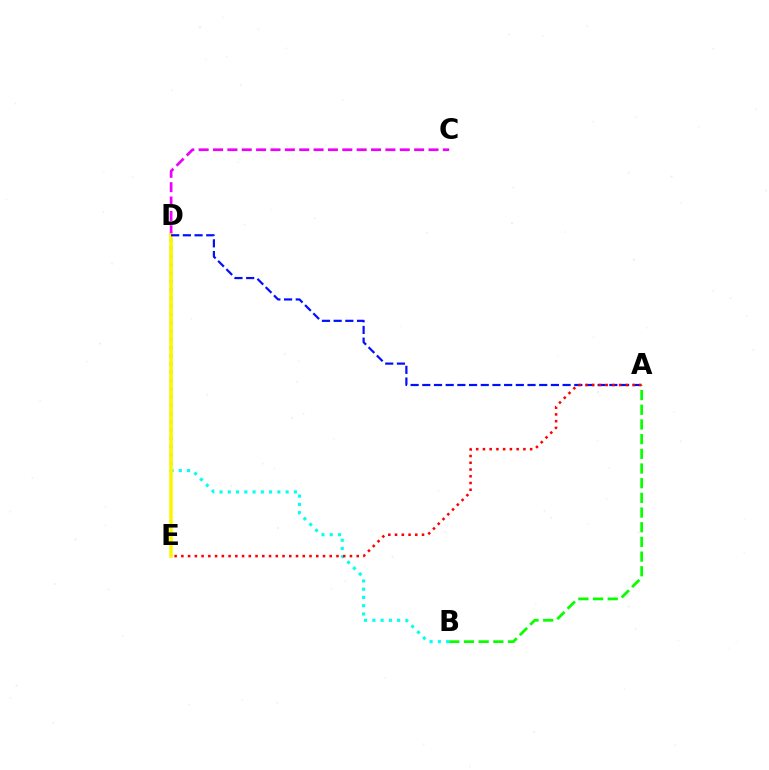{('B', 'D'): [{'color': '#00fff6', 'line_style': 'dotted', 'thickness': 2.24}], ('A', 'B'): [{'color': '#08ff00', 'line_style': 'dashed', 'thickness': 1.99}], ('C', 'D'): [{'color': '#ee00ff', 'line_style': 'dashed', 'thickness': 1.95}], ('D', 'E'): [{'color': '#fcf500', 'line_style': 'solid', 'thickness': 2.56}], ('A', 'D'): [{'color': '#0010ff', 'line_style': 'dashed', 'thickness': 1.59}], ('A', 'E'): [{'color': '#ff0000', 'line_style': 'dotted', 'thickness': 1.83}]}